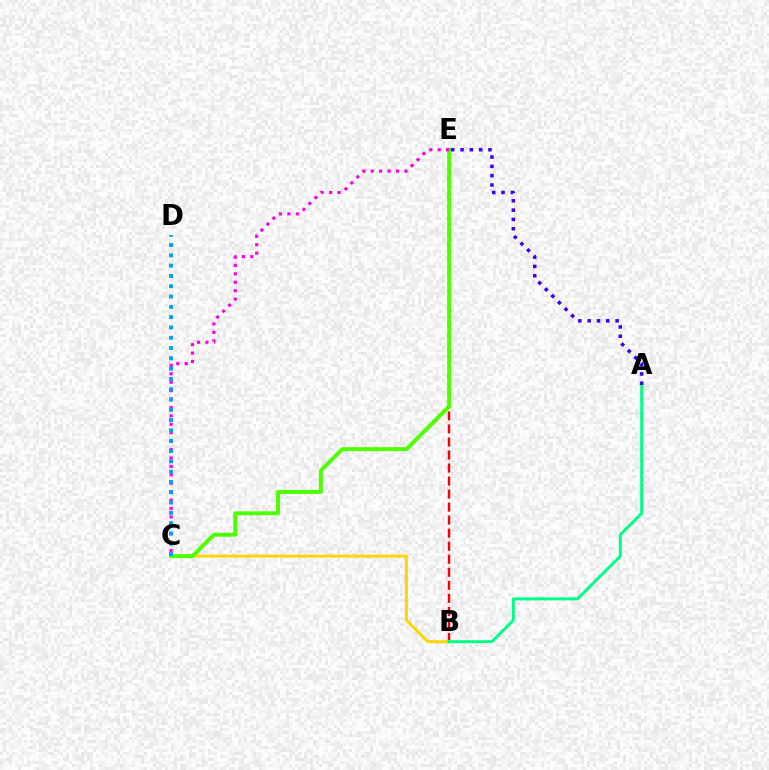{('B', 'E'): [{'color': '#ff0000', 'line_style': 'dashed', 'thickness': 1.77}], ('B', 'C'): [{'color': '#ffd500', 'line_style': 'solid', 'thickness': 2.13}], ('C', 'E'): [{'color': '#4fff00', 'line_style': 'solid', 'thickness': 2.85}, {'color': '#ff00ed', 'line_style': 'dotted', 'thickness': 2.29}], ('A', 'B'): [{'color': '#00ff86', 'line_style': 'solid', 'thickness': 2.12}], ('C', 'D'): [{'color': '#009eff', 'line_style': 'dotted', 'thickness': 2.8}], ('A', 'E'): [{'color': '#3700ff', 'line_style': 'dotted', 'thickness': 2.53}]}